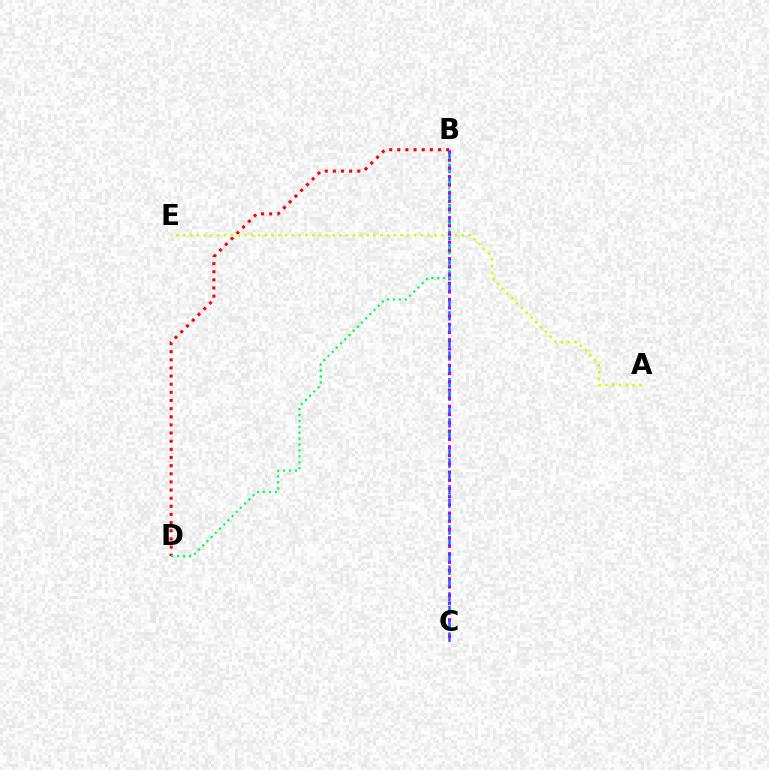{('B', 'D'): [{'color': '#ff0000', 'line_style': 'dotted', 'thickness': 2.21}, {'color': '#00ff5c', 'line_style': 'dotted', 'thickness': 1.61}], ('B', 'C'): [{'color': '#0074ff', 'line_style': 'dashed', 'thickness': 1.82}, {'color': '#b900ff', 'line_style': 'dotted', 'thickness': 2.23}], ('A', 'E'): [{'color': '#d1ff00', 'line_style': 'dotted', 'thickness': 1.84}]}